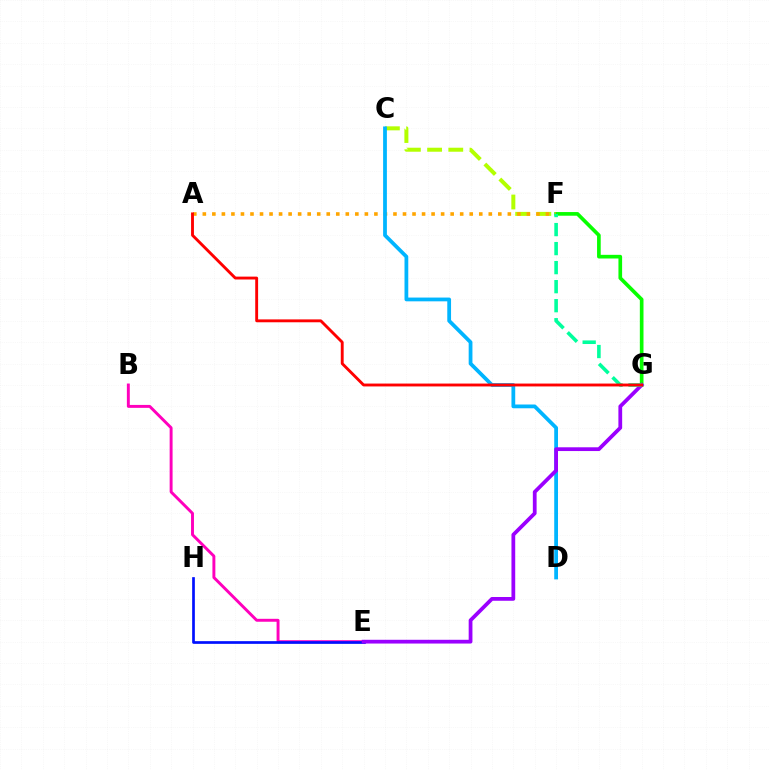{('C', 'F'): [{'color': '#b3ff00', 'line_style': 'dashed', 'thickness': 2.88}], ('B', 'E'): [{'color': '#ff00bd', 'line_style': 'solid', 'thickness': 2.11}], ('E', 'H'): [{'color': '#0010ff', 'line_style': 'solid', 'thickness': 1.94}], ('F', 'G'): [{'color': '#08ff00', 'line_style': 'solid', 'thickness': 2.64}, {'color': '#00ff9d', 'line_style': 'dashed', 'thickness': 2.58}], ('A', 'F'): [{'color': '#ffa500', 'line_style': 'dotted', 'thickness': 2.59}], ('C', 'D'): [{'color': '#00b5ff', 'line_style': 'solid', 'thickness': 2.71}], ('E', 'G'): [{'color': '#9b00ff', 'line_style': 'solid', 'thickness': 2.71}], ('A', 'G'): [{'color': '#ff0000', 'line_style': 'solid', 'thickness': 2.07}]}